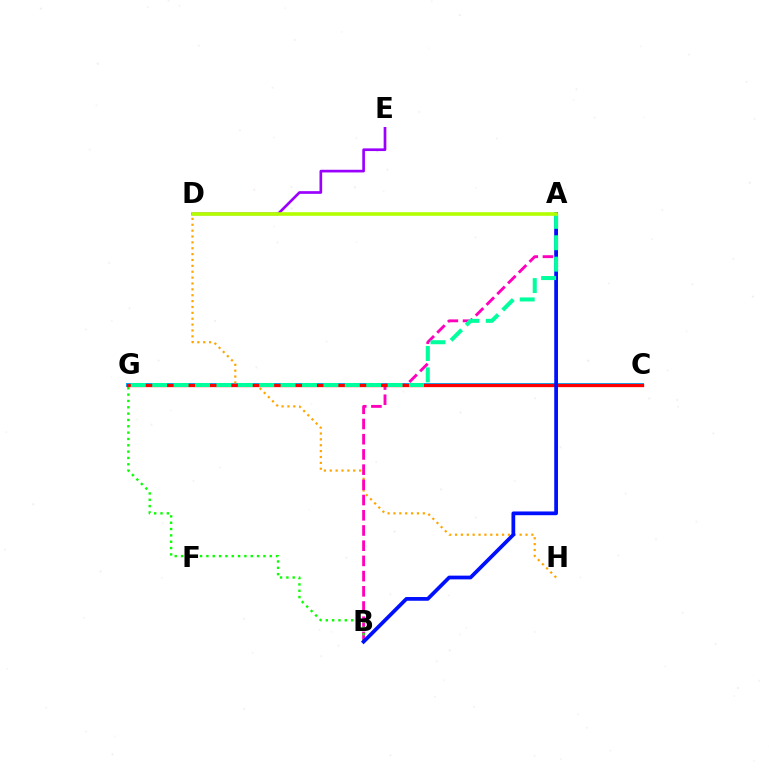{('C', 'G'): [{'color': '#00b5ff', 'line_style': 'solid', 'thickness': 2.88}, {'color': '#ff0000', 'line_style': 'solid', 'thickness': 2.37}], ('D', 'H'): [{'color': '#ffa500', 'line_style': 'dotted', 'thickness': 1.6}], ('A', 'B'): [{'color': '#ff00bd', 'line_style': 'dashed', 'thickness': 2.07}, {'color': '#0010ff', 'line_style': 'solid', 'thickness': 2.69}], ('B', 'G'): [{'color': '#08ff00', 'line_style': 'dotted', 'thickness': 1.72}], ('D', 'E'): [{'color': '#9b00ff', 'line_style': 'solid', 'thickness': 1.93}], ('A', 'G'): [{'color': '#00ff9d', 'line_style': 'dashed', 'thickness': 2.91}], ('A', 'D'): [{'color': '#b3ff00', 'line_style': 'solid', 'thickness': 2.6}]}